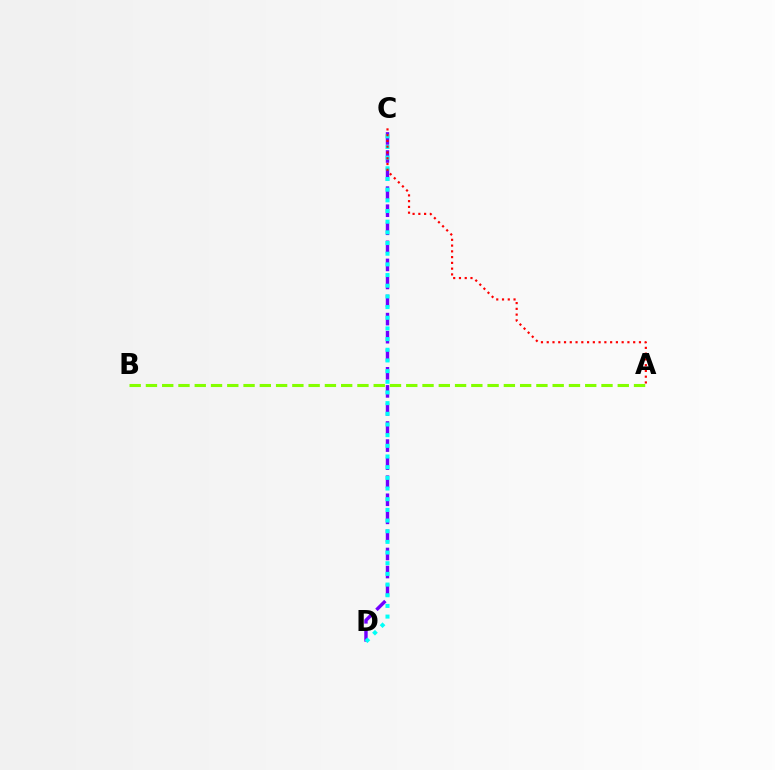{('C', 'D'): [{'color': '#7200ff', 'line_style': 'dashed', 'thickness': 2.45}, {'color': '#00fff6', 'line_style': 'dotted', 'thickness': 2.9}], ('A', 'C'): [{'color': '#ff0000', 'line_style': 'dotted', 'thickness': 1.57}], ('A', 'B'): [{'color': '#84ff00', 'line_style': 'dashed', 'thickness': 2.21}]}